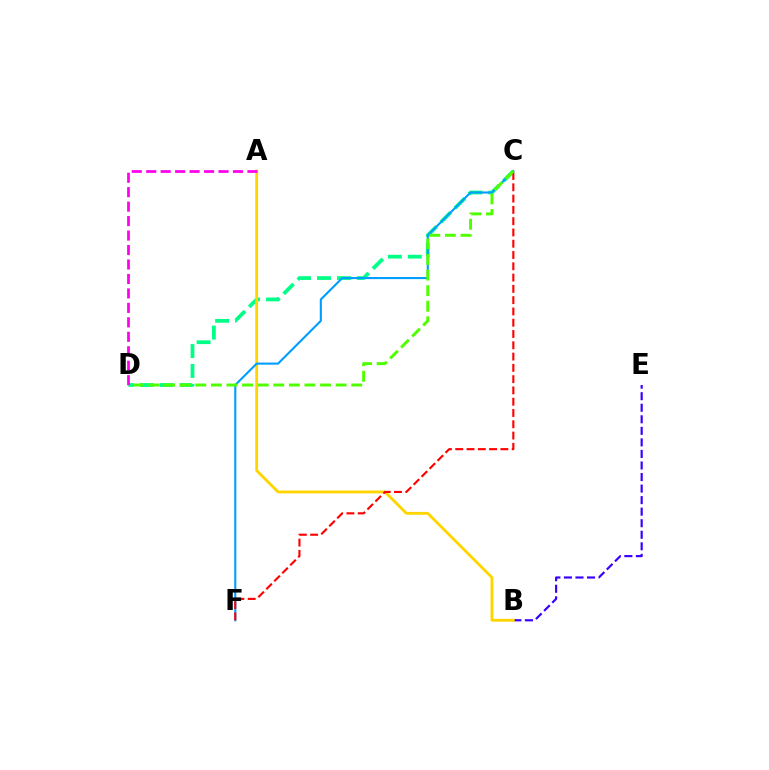{('B', 'E'): [{'color': '#3700ff', 'line_style': 'dashed', 'thickness': 1.57}], ('C', 'D'): [{'color': '#00ff86', 'line_style': 'dashed', 'thickness': 2.71}, {'color': '#4fff00', 'line_style': 'dashed', 'thickness': 2.12}], ('A', 'B'): [{'color': '#ffd500', 'line_style': 'solid', 'thickness': 2.05}], ('C', 'F'): [{'color': '#009eff', 'line_style': 'solid', 'thickness': 1.52}, {'color': '#ff0000', 'line_style': 'dashed', 'thickness': 1.53}], ('A', 'D'): [{'color': '#ff00ed', 'line_style': 'dashed', 'thickness': 1.96}]}